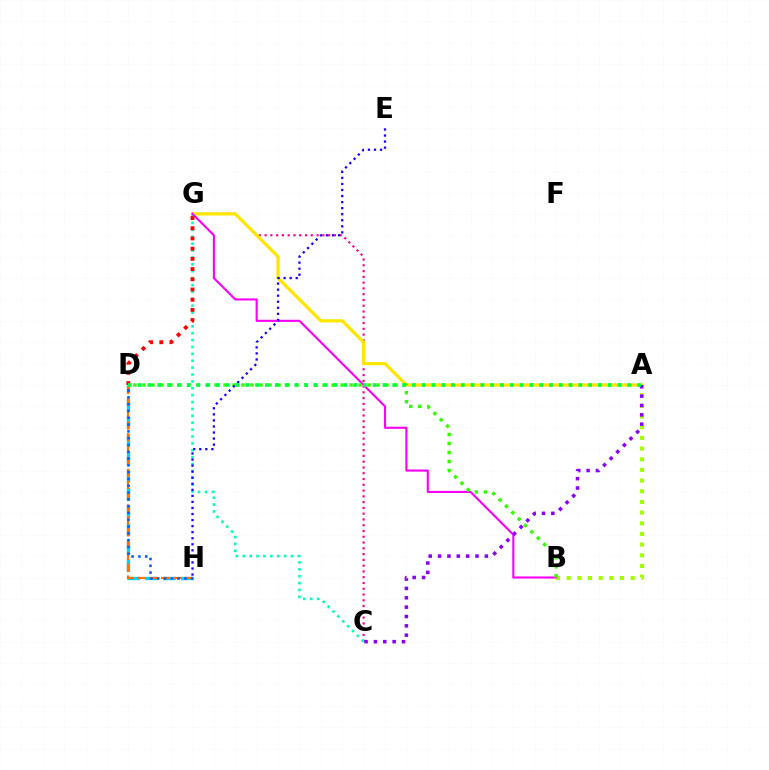{('A', 'B'): [{'color': '#a2ff00', 'line_style': 'dotted', 'thickness': 2.9}], ('C', 'G'): [{'color': '#ff0088', 'line_style': 'dotted', 'thickness': 1.57}, {'color': '#00ffbb', 'line_style': 'dotted', 'thickness': 1.87}], ('A', 'G'): [{'color': '#ffe600', 'line_style': 'solid', 'thickness': 2.33}], ('D', 'H'): [{'color': '#00d3ff', 'line_style': 'dashed', 'thickness': 2.43}, {'color': '#ff7000', 'line_style': 'dashed', 'thickness': 1.61}, {'color': '#005dff', 'line_style': 'dotted', 'thickness': 1.85}], ('B', 'G'): [{'color': '#fa00f9', 'line_style': 'solid', 'thickness': 1.52}], ('D', 'G'): [{'color': '#ff0000', 'line_style': 'dotted', 'thickness': 2.77}], ('B', 'D'): [{'color': '#31ff00', 'line_style': 'dotted', 'thickness': 2.45}], ('E', 'H'): [{'color': '#1900ff', 'line_style': 'dotted', 'thickness': 1.64}], ('A', 'C'): [{'color': '#8a00ff', 'line_style': 'dotted', 'thickness': 2.54}], ('A', 'D'): [{'color': '#00ff45', 'line_style': 'dotted', 'thickness': 2.66}]}